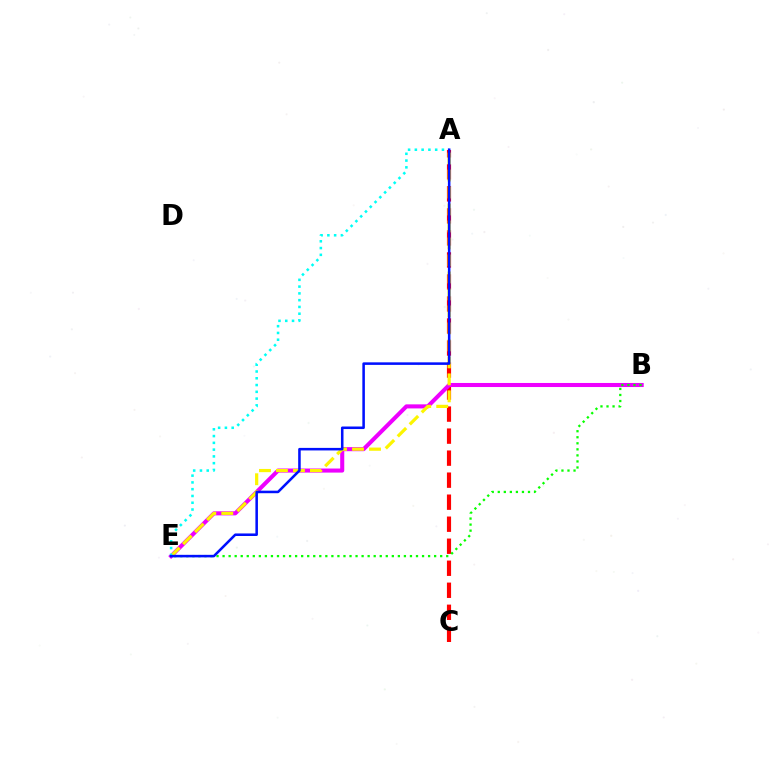{('A', 'C'): [{'color': '#ff0000', 'line_style': 'dashed', 'thickness': 2.99}], ('B', 'E'): [{'color': '#ee00ff', 'line_style': 'solid', 'thickness': 2.93}, {'color': '#08ff00', 'line_style': 'dotted', 'thickness': 1.64}], ('A', 'E'): [{'color': '#fcf500', 'line_style': 'dashed', 'thickness': 2.31}, {'color': '#00fff6', 'line_style': 'dotted', 'thickness': 1.84}, {'color': '#0010ff', 'line_style': 'solid', 'thickness': 1.83}]}